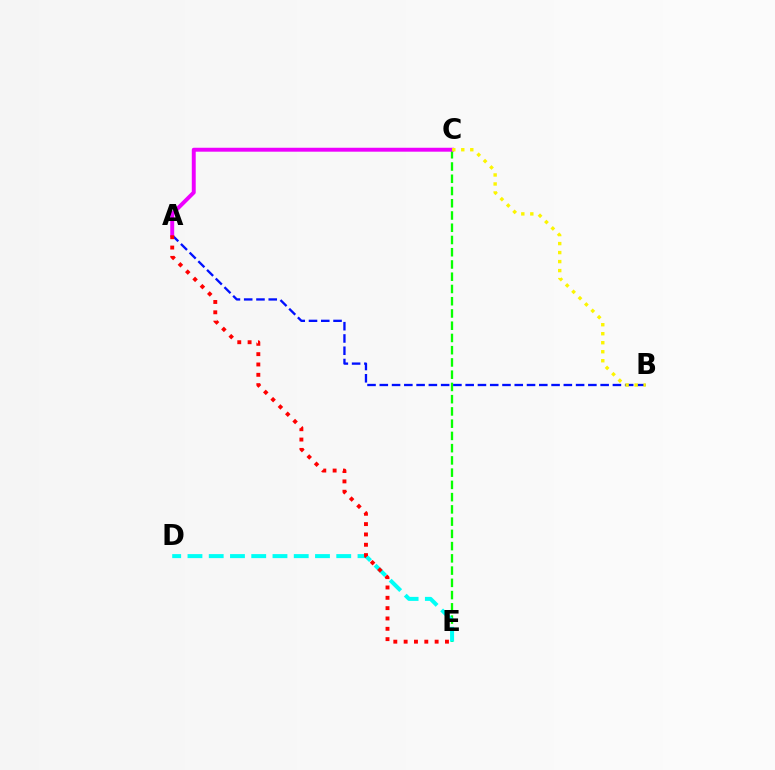{('C', 'E'): [{'color': '#08ff00', 'line_style': 'dashed', 'thickness': 1.66}], ('D', 'E'): [{'color': '#00fff6', 'line_style': 'dashed', 'thickness': 2.89}], ('A', 'B'): [{'color': '#0010ff', 'line_style': 'dashed', 'thickness': 1.67}], ('A', 'C'): [{'color': '#ee00ff', 'line_style': 'solid', 'thickness': 2.83}], ('B', 'C'): [{'color': '#fcf500', 'line_style': 'dotted', 'thickness': 2.45}], ('A', 'E'): [{'color': '#ff0000', 'line_style': 'dotted', 'thickness': 2.81}]}